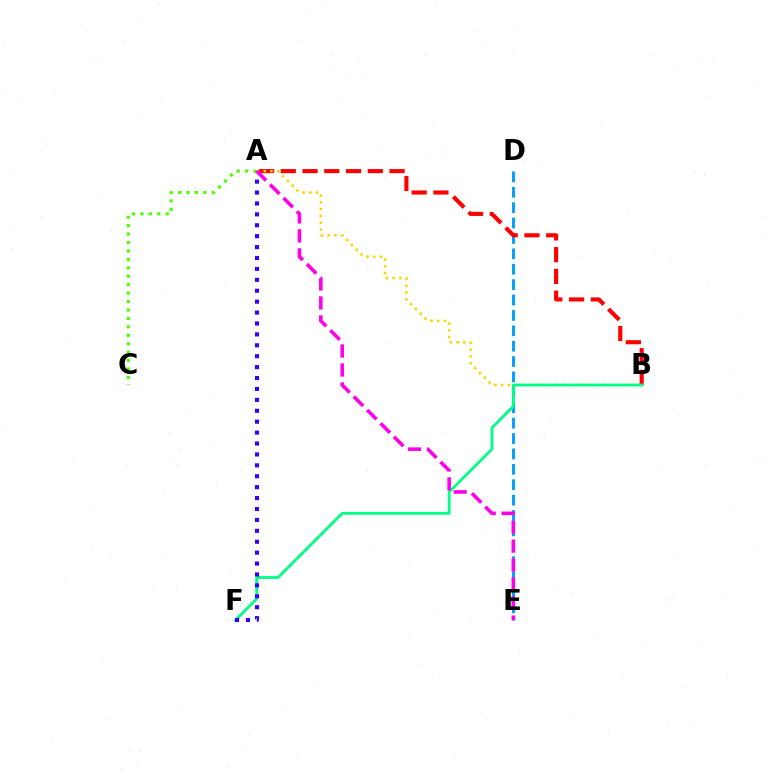{('D', 'E'): [{'color': '#009eff', 'line_style': 'dashed', 'thickness': 2.09}], ('A', 'B'): [{'color': '#ff0000', 'line_style': 'dashed', 'thickness': 2.96}, {'color': '#ffd500', 'line_style': 'dotted', 'thickness': 1.85}], ('B', 'F'): [{'color': '#00ff86', 'line_style': 'solid', 'thickness': 2.02}], ('A', 'F'): [{'color': '#3700ff', 'line_style': 'dotted', 'thickness': 2.96}], ('A', 'C'): [{'color': '#4fff00', 'line_style': 'dotted', 'thickness': 2.29}], ('A', 'E'): [{'color': '#ff00ed', 'line_style': 'dashed', 'thickness': 2.58}]}